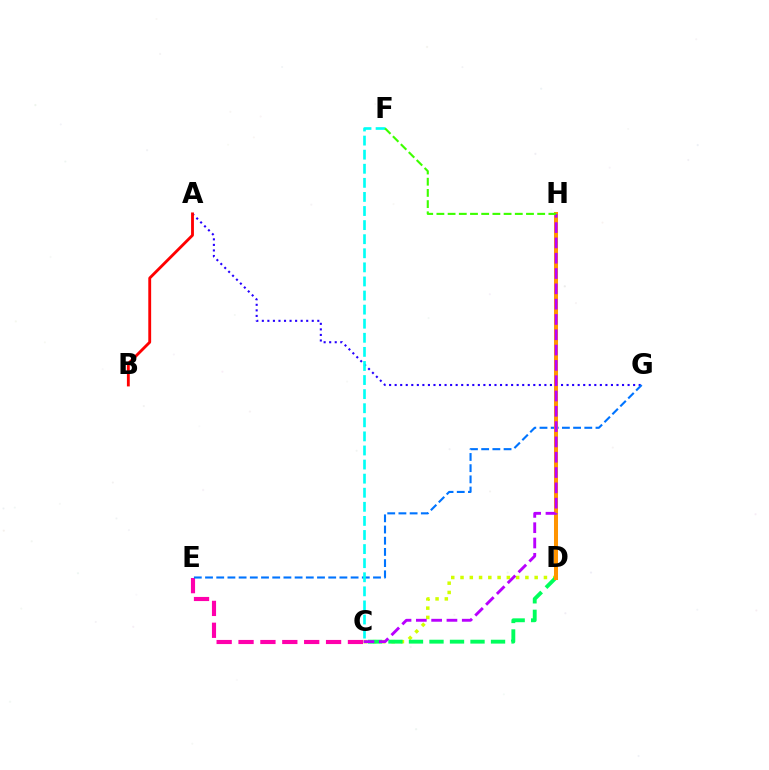{('C', 'D'): [{'color': '#d1ff00', 'line_style': 'dotted', 'thickness': 2.52}, {'color': '#00ff5c', 'line_style': 'dashed', 'thickness': 2.79}], ('C', 'E'): [{'color': '#ff00ac', 'line_style': 'dashed', 'thickness': 2.97}], ('A', 'G'): [{'color': '#2500ff', 'line_style': 'dotted', 'thickness': 1.51}], ('E', 'G'): [{'color': '#0074ff', 'line_style': 'dashed', 'thickness': 1.52}], ('D', 'H'): [{'color': '#ff9400', 'line_style': 'solid', 'thickness': 2.89}], ('C', 'H'): [{'color': '#b900ff', 'line_style': 'dashed', 'thickness': 2.08}], ('A', 'B'): [{'color': '#ff0000', 'line_style': 'solid', 'thickness': 2.05}], ('C', 'F'): [{'color': '#00fff6', 'line_style': 'dashed', 'thickness': 1.91}], ('F', 'H'): [{'color': '#3dff00', 'line_style': 'dashed', 'thickness': 1.52}]}